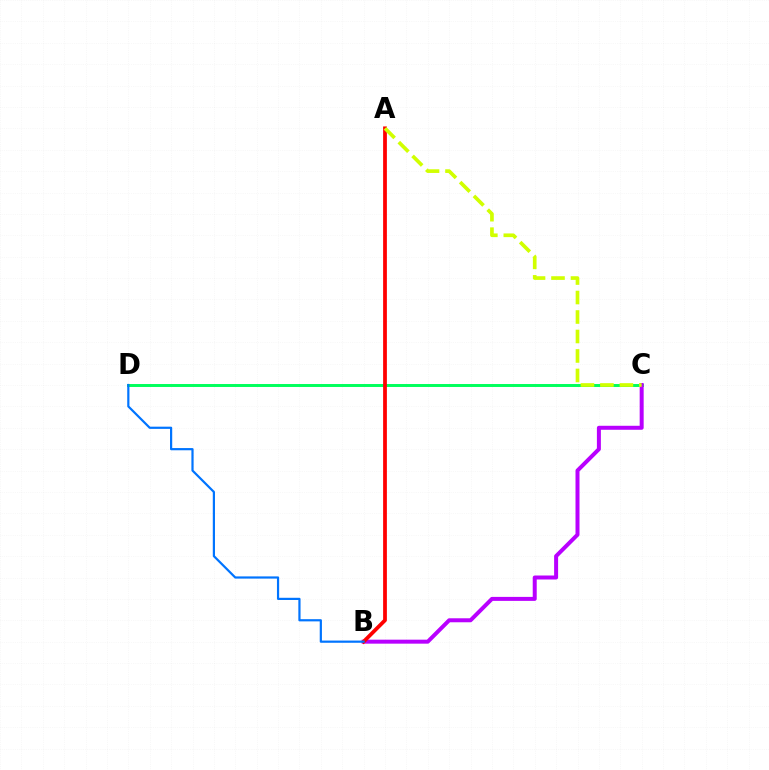{('C', 'D'): [{'color': '#00ff5c', 'line_style': 'solid', 'thickness': 2.13}], ('B', 'C'): [{'color': '#b900ff', 'line_style': 'solid', 'thickness': 2.87}], ('A', 'B'): [{'color': '#ff0000', 'line_style': 'solid', 'thickness': 2.71}], ('A', 'C'): [{'color': '#d1ff00', 'line_style': 'dashed', 'thickness': 2.65}], ('B', 'D'): [{'color': '#0074ff', 'line_style': 'solid', 'thickness': 1.59}]}